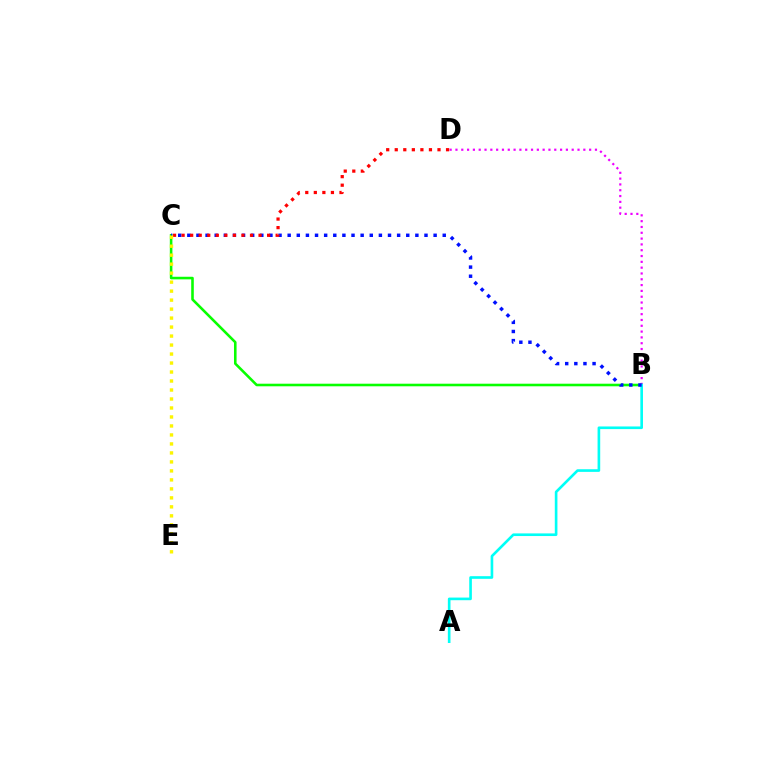{('B', 'C'): [{'color': '#08ff00', 'line_style': 'solid', 'thickness': 1.86}, {'color': '#0010ff', 'line_style': 'dotted', 'thickness': 2.48}], ('B', 'D'): [{'color': '#ee00ff', 'line_style': 'dotted', 'thickness': 1.58}], ('A', 'B'): [{'color': '#00fff6', 'line_style': 'solid', 'thickness': 1.9}], ('C', 'D'): [{'color': '#ff0000', 'line_style': 'dotted', 'thickness': 2.32}], ('C', 'E'): [{'color': '#fcf500', 'line_style': 'dotted', 'thickness': 2.44}]}